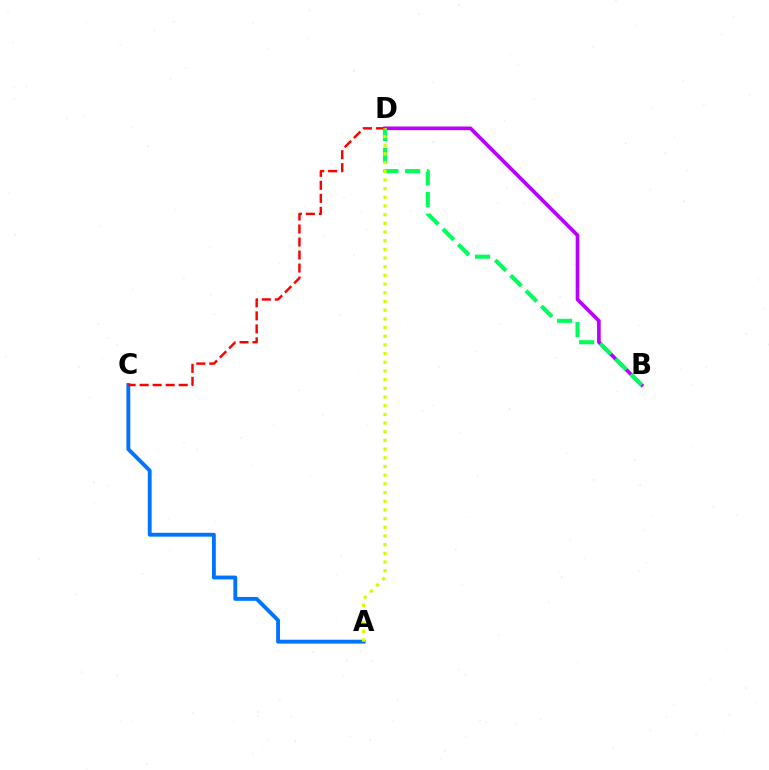{('B', 'D'): [{'color': '#b900ff', 'line_style': 'solid', 'thickness': 2.64}, {'color': '#00ff5c', 'line_style': 'dashed', 'thickness': 2.95}], ('A', 'C'): [{'color': '#0074ff', 'line_style': 'solid', 'thickness': 2.78}], ('C', 'D'): [{'color': '#ff0000', 'line_style': 'dashed', 'thickness': 1.77}], ('A', 'D'): [{'color': '#d1ff00', 'line_style': 'dotted', 'thickness': 2.36}]}